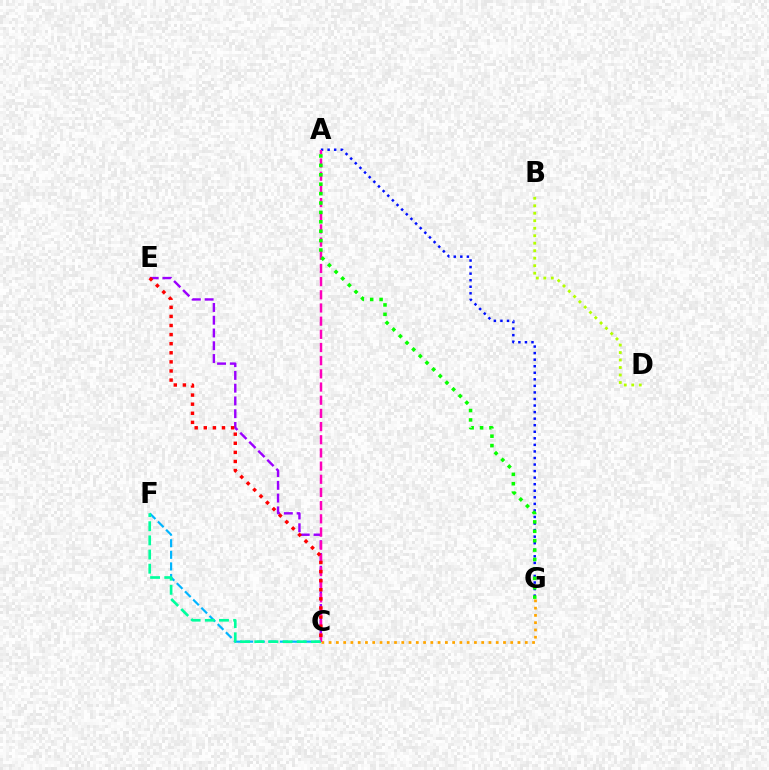{('A', 'G'): [{'color': '#0010ff', 'line_style': 'dotted', 'thickness': 1.78}, {'color': '#08ff00', 'line_style': 'dotted', 'thickness': 2.55}], ('C', 'G'): [{'color': '#ffa500', 'line_style': 'dotted', 'thickness': 1.97}], ('C', 'E'): [{'color': '#9b00ff', 'line_style': 'dashed', 'thickness': 1.73}, {'color': '#ff0000', 'line_style': 'dotted', 'thickness': 2.47}], ('C', 'F'): [{'color': '#00b5ff', 'line_style': 'dashed', 'thickness': 1.57}, {'color': '#00ff9d', 'line_style': 'dashed', 'thickness': 1.92}], ('A', 'C'): [{'color': '#ff00bd', 'line_style': 'dashed', 'thickness': 1.79}], ('B', 'D'): [{'color': '#b3ff00', 'line_style': 'dotted', 'thickness': 2.04}]}